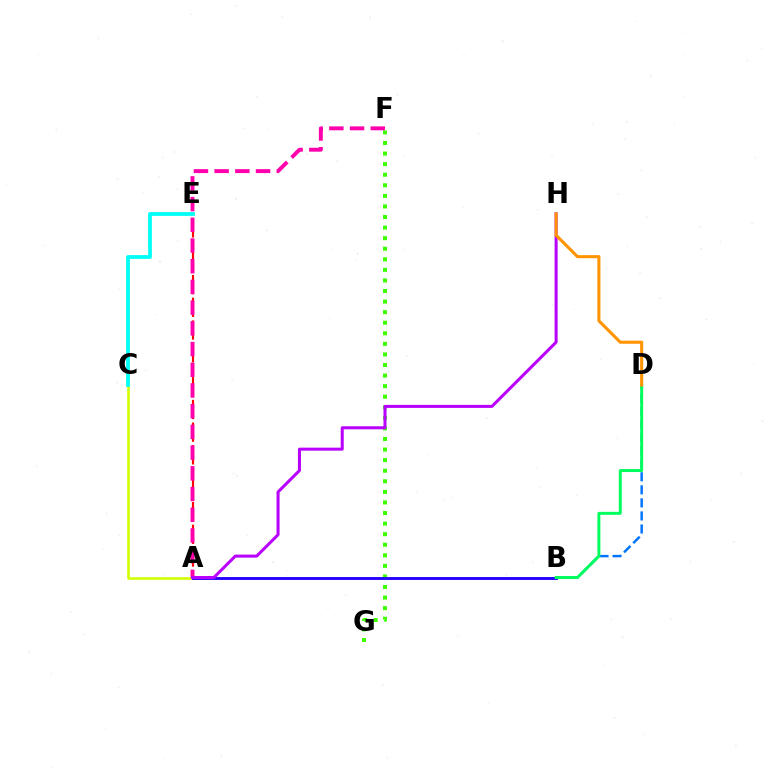{('A', 'E'): [{'color': '#ff0000', 'line_style': 'dashed', 'thickness': 1.54}], ('A', 'C'): [{'color': '#d1ff00', 'line_style': 'solid', 'thickness': 1.87}], ('F', 'G'): [{'color': '#3dff00', 'line_style': 'dotted', 'thickness': 2.87}], ('C', 'E'): [{'color': '#00fff6', 'line_style': 'solid', 'thickness': 2.72}], ('A', 'F'): [{'color': '#ff00ac', 'line_style': 'dashed', 'thickness': 2.81}], ('B', 'D'): [{'color': '#0074ff', 'line_style': 'dashed', 'thickness': 1.77}, {'color': '#00ff5c', 'line_style': 'solid', 'thickness': 2.13}], ('A', 'B'): [{'color': '#2500ff', 'line_style': 'solid', 'thickness': 2.07}], ('A', 'H'): [{'color': '#b900ff', 'line_style': 'solid', 'thickness': 2.18}], ('D', 'H'): [{'color': '#ff9400', 'line_style': 'solid', 'thickness': 2.21}]}